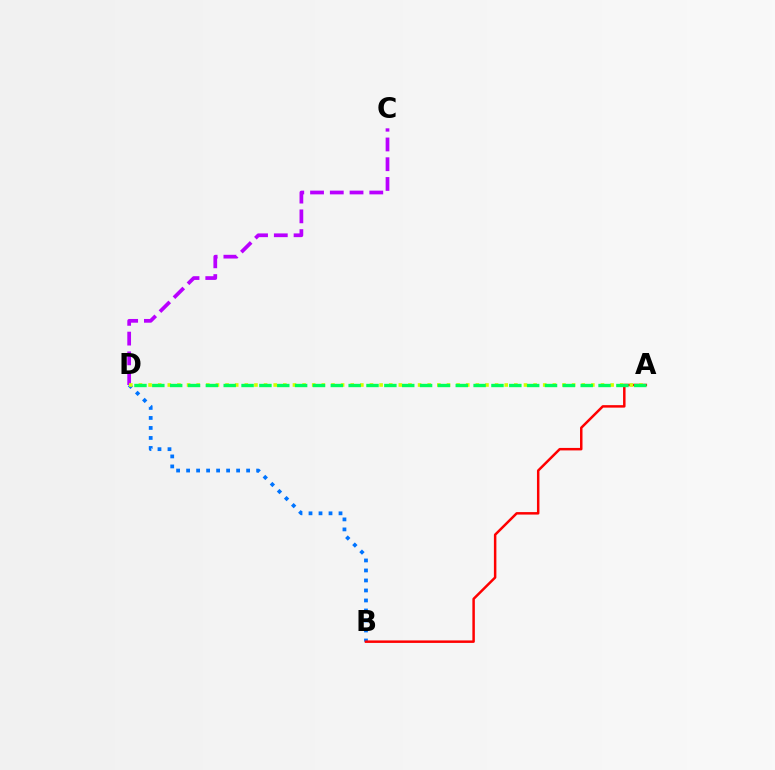{('B', 'D'): [{'color': '#0074ff', 'line_style': 'dotted', 'thickness': 2.72}], ('A', 'B'): [{'color': '#ff0000', 'line_style': 'solid', 'thickness': 1.79}], ('C', 'D'): [{'color': '#b900ff', 'line_style': 'dashed', 'thickness': 2.68}], ('A', 'D'): [{'color': '#d1ff00', 'line_style': 'dotted', 'thickness': 2.62}, {'color': '#00ff5c', 'line_style': 'dashed', 'thickness': 2.42}]}